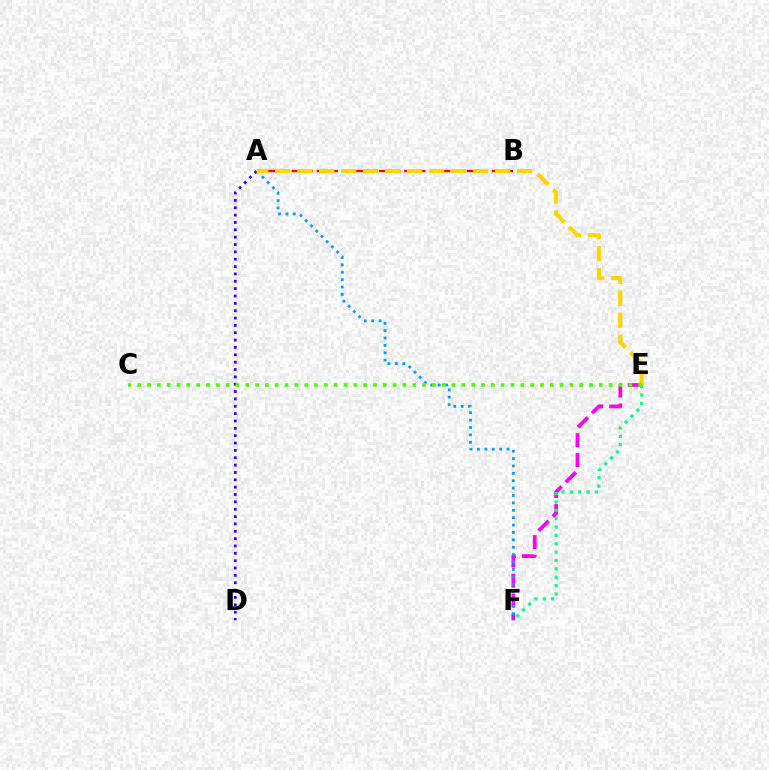{('E', 'F'): [{'color': '#ff00ed', 'line_style': 'dashed', 'thickness': 2.71}, {'color': '#00ff86', 'line_style': 'dotted', 'thickness': 2.27}], ('A', 'B'): [{'color': '#ff0000', 'line_style': 'dashed', 'thickness': 1.7}], ('A', 'F'): [{'color': '#009eff', 'line_style': 'dotted', 'thickness': 2.01}], ('A', 'D'): [{'color': '#3700ff', 'line_style': 'dotted', 'thickness': 2.0}], ('A', 'E'): [{'color': '#ffd500', 'line_style': 'dashed', 'thickness': 2.99}], ('C', 'E'): [{'color': '#4fff00', 'line_style': 'dotted', 'thickness': 2.67}]}